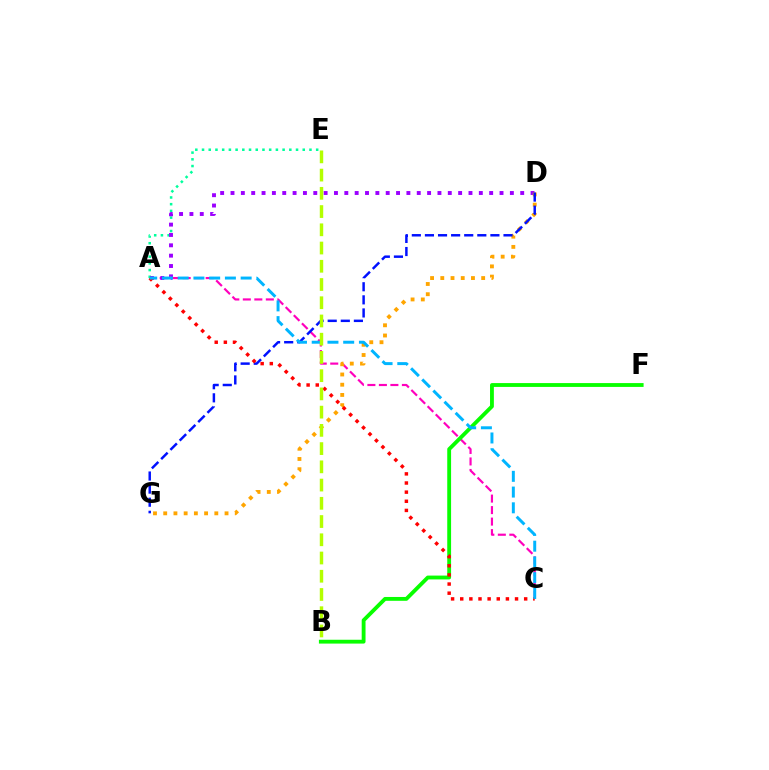{('A', 'C'): [{'color': '#ff00bd', 'line_style': 'dashed', 'thickness': 1.56}, {'color': '#ff0000', 'line_style': 'dotted', 'thickness': 2.48}, {'color': '#00b5ff', 'line_style': 'dashed', 'thickness': 2.14}], ('A', 'E'): [{'color': '#00ff9d', 'line_style': 'dotted', 'thickness': 1.82}], ('A', 'D'): [{'color': '#9b00ff', 'line_style': 'dotted', 'thickness': 2.81}], ('D', 'G'): [{'color': '#ffa500', 'line_style': 'dotted', 'thickness': 2.78}, {'color': '#0010ff', 'line_style': 'dashed', 'thickness': 1.78}], ('B', 'F'): [{'color': '#08ff00', 'line_style': 'solid', 'thickness': 2.76}], ('B', 'E'): [{'color': '#b3ff00', 'line_style': 'dashed', 'thickness': 2.48}]}